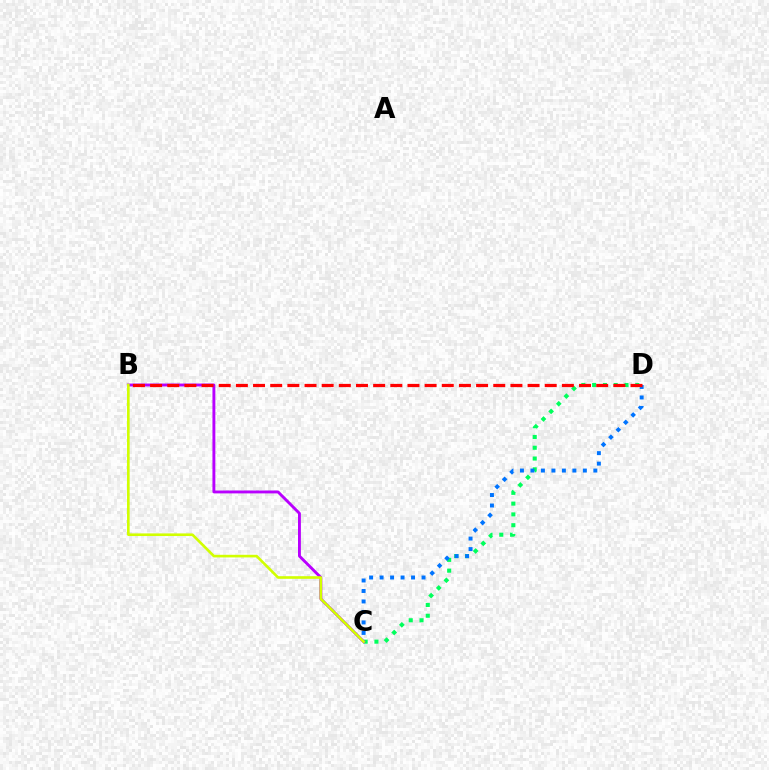{('C', 'D'): [{'color': '#00ff5c', 'line_style': 'dotted', 'thickness': 2.93}, {'color': '#0074ff', 'line_style': 'dotted', 'thickness': 2.85}], ('B', 'C'): [{'color': '#b900ff', 'line_style': 'solid', 'thickness': 2.08}, {'color': '#d1ff00', 'line_style': 'solid', 'thickness': 1.89}], ('B', 'D'): [{'color': '#ff0000', 'line_style': 'dashed', 'thickness': 2.33}]}